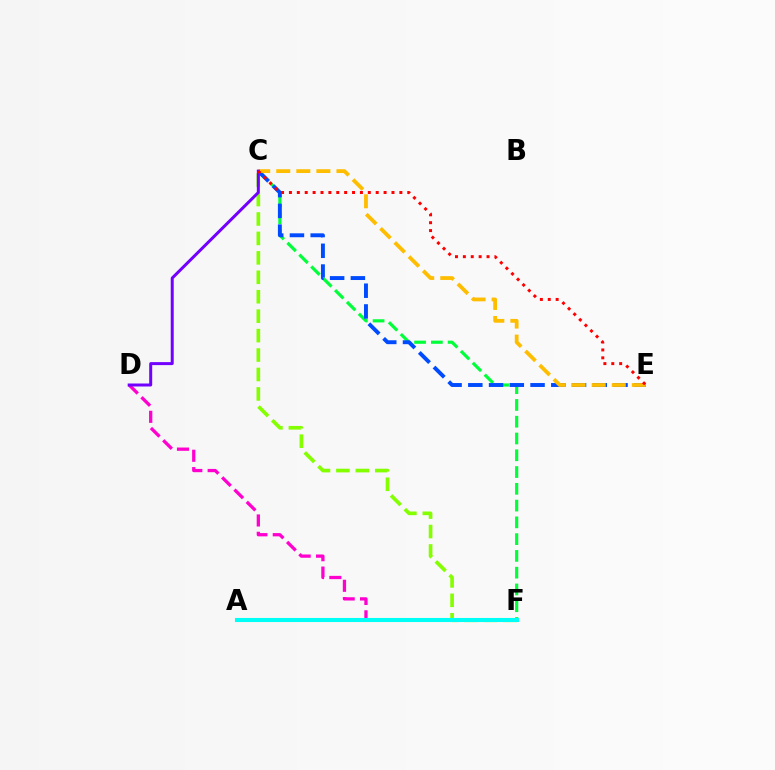{('C', 'F'): [{'color': '#84ff00', 'line_style': 'dashed', 'thickness': 2.64}, {'color': '#00ff39', 'line_style': 'dashed', 'thickness': 2.28}], ('C', 'E'): [{'color': '#004bff', 'line_style': 'dashed', 'thickness': 2.82}, {'color': '#ffbd00', 'line_style': 'dashed', 'thickness': 2.73}, {'color': '#ff0000', 'line_style': 'dotted', 'thickness': 2.14}], ('D', 'F'): [{'color': '#ff00cf', 'line_style': 'dashed', 'thickness': 2.36}], ('A', 'F'): [{'color': '#00fff6', 'line_style': 'solid', 'thickness': 2.93}], ('C', 'D'): [{'color': '#7200ff', 'line_style': 'solid', 'thickness': 2.15}]}